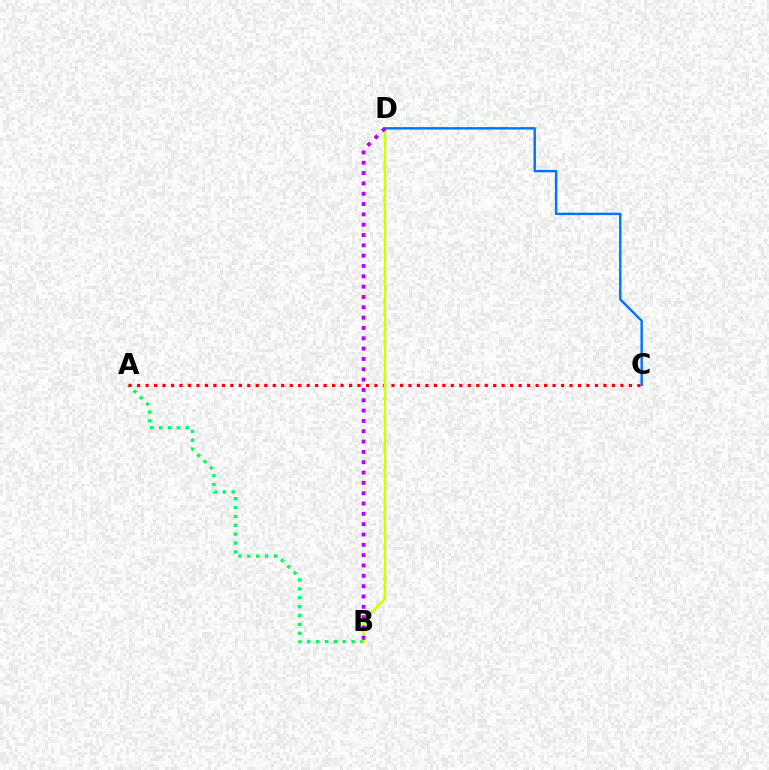{('A', 'B'): [{'color': '#00ff5c', 'line_style': 'dotted', 'thickness': 2.41}], ('A', 'C'): [{'color': '#ff0000', 'line_style': 'dotted', 'thickness': 2.3}], ('B', 'D'): [{'color': '#d1ff00', 'line_style': 'solid', 'thickness': 1.8}, {'color': '#b900ff', 'line_style': 'dotted', 'thickness': 2.81}], ('C', 'D'): [{'color': '#0074ff', 'line_style': 'solid', 'thickness': 1.74}]}